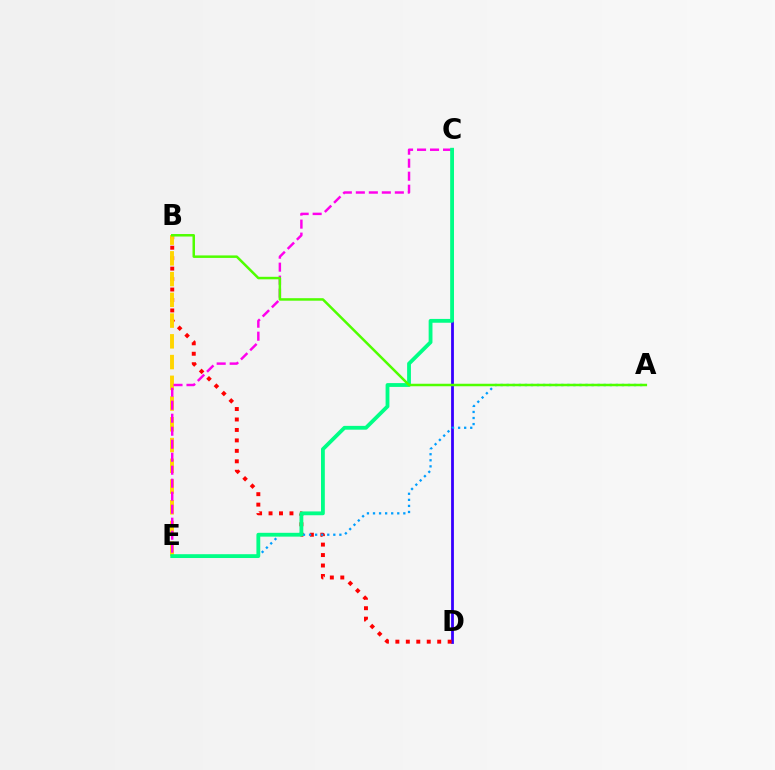{('C', 'D'): [{'color': '#3700ff', 'line_style': 'solid', 'thickness': 2.01}], ('B', 'D'): [{'color': '#ff0000', 'line_style': 'dotted', 'thickness': 2.84}], ('A', 'E'): [{'color': '#009eff', 'line_style': 'dotted', 'thickness': 1.65}], ('B', 'E'): [{'color': '#ffd500', 'line_style': 'dashed', 'thickness': 2.82}], ('C', 'E'): [{'color': '#ff00ed', 'line_style': 'dashed', 'thickness': 1.77}, {'color': '#00ff86', 'line_style': 'solid', 'thickness': 2.75}], ('A', 'B'): [{'color': '#4fff00', 'line_style': 'solid', 'thickness': 1.8}]}